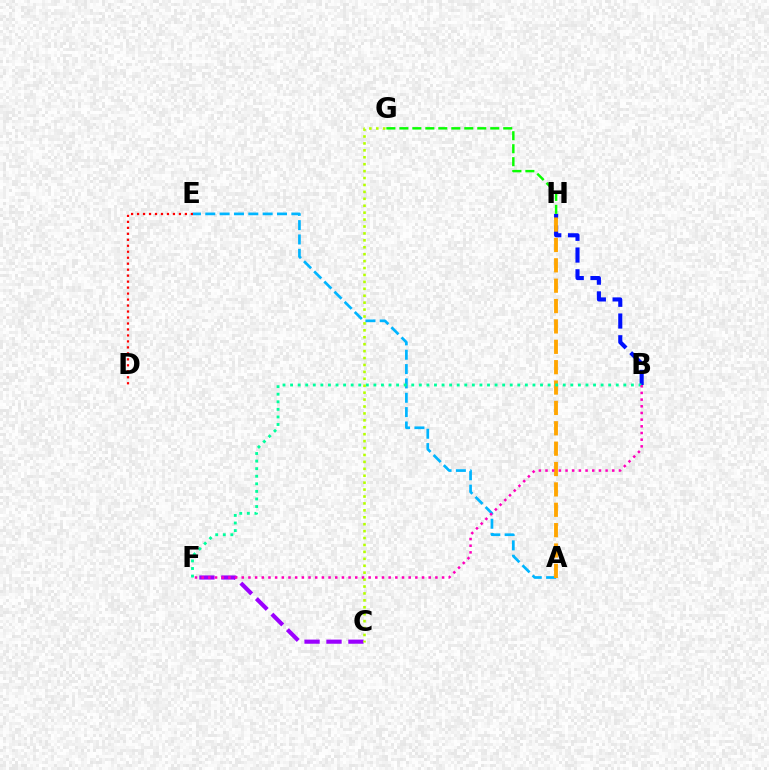{('A', 'E'): [{'color': '#00b5ff', 'line_style': 'dashed', 'thickness': 1.95}], ('D', 'E'): [{'color': '#ff0000', 'line_style': 'dotted', 'thickness': 1.62}], ('C', 'F'): [{'color': '#9b00ff', 'line_style': 'dashed', 'thickness': 2.98}], ('B', 'H'): [{'color': '#0010ff', 'line_style': 'dashed', 'thickness': 2.95}], ('A', 'H'): [{'color': '#ffa500', 'line_style': 'dashed', 'thickness': 2.77}], ('G', 'H'): [{'color': '#08ff00', 'line_style': 'dashed', 'thickness': 1.76}], ('B', 'F'): [{'color': '#00ff9d', 'line_style': 'dotted', 'thickness': 2.06}, {'color': '#ff00bd', 'line_style': 'dotted', 'thickness': 1.81}], ('C', 'G'): [{'color': '#b3ff00', 'line_style': 'dotted', 'thickness': 1.88}]}